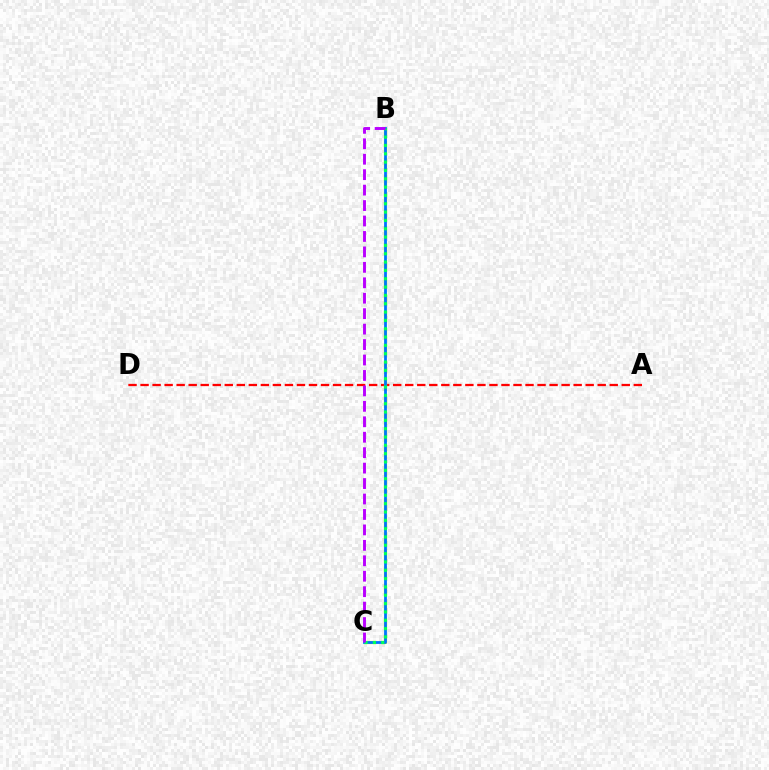{('A', 'D'): [{'color': '#ff0000', 'line_style': 'dashed', 'thickness': 1.63}], ('B', 'C'): [{'color': '#d1ff00', 'line_style': 'dashed', 'thickness': 2.31}, {'color': '#0074ff', 'line_style': 'solid', 'thickness': 2.01}, {'color': '#00ff5c', 'line_style': 'dotted', 'thickness': 2.26}, {'color': '#b900ff', 'line_style': 'dashed', 'thickness': 2.1}]}